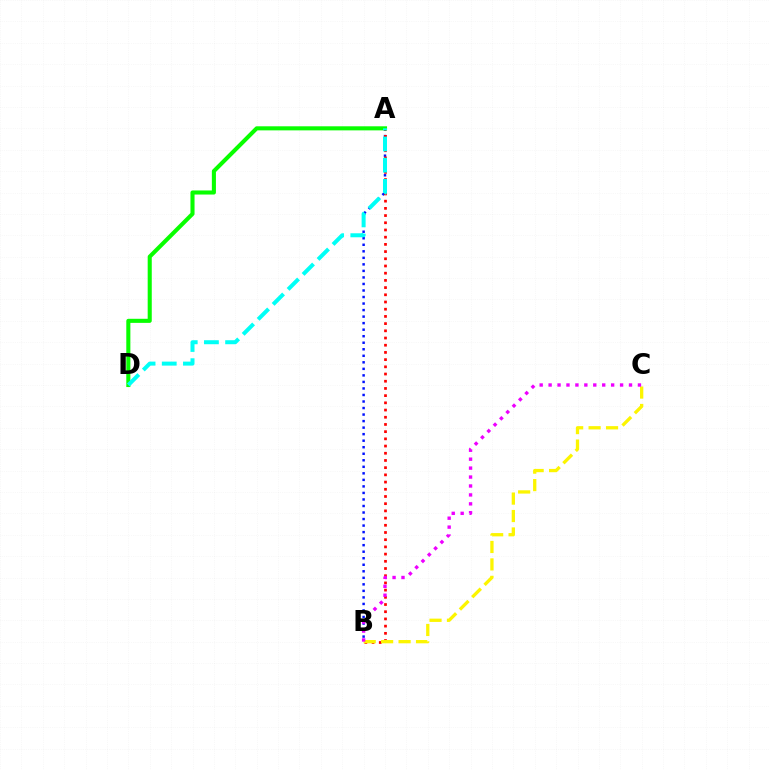{('A', 'B'): [{'color': '#0010ff', 'line_style': 'dotted', 'thickness': 1.77}, {'color': '#ff0000', 'line_style': 'dotted', 'thickness': 1.96}], ('A', 'D'): [{'color': '#08ff00', 'line_style': 'solid', 'thickness': 2.93}, {'color': '#00fff6', 'line_style': 'dashed', 'thickness': 2.88}], ('B', 'C'): [{'color': '#fcf500', 'line_style': 'dashed', 'thickness': 2.37}, {'color': '#ee00ff', 'line_style': 'dotted', 'thickness': 2.43}]}